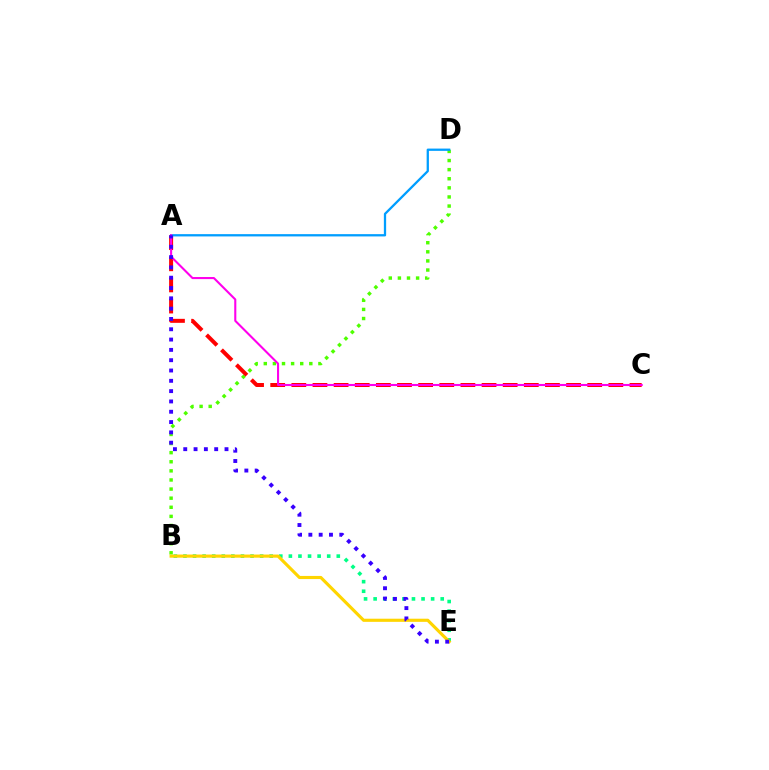{('B', 'D'): [{'color': '#4fff00', 'line_style': 'dotted', 'thickness': 2.47}], ('B', 'E'): [{'color': '#00ff86', 'line_style': 'dotted', 'thickness': 2.6}, {'color': '#ffd500', 'line_style': 'solid', 'thickness': 2.26}], ('A', 'C'): [{'color': '#ff0000', 'line_style': 'dashed', 'thickness': 2.87}, {'color': '#ff00ed', 'line_style': 'solid', 'thickness': 1.51}], ('A', 'D'): [{'color': '#009eff', 'line_style': 'solid', 'thickness': 1.64}], ('A', 'E'): [{'color': '#3700ff', 'line_style': 'dotted', 'thickness': 2.8}]}